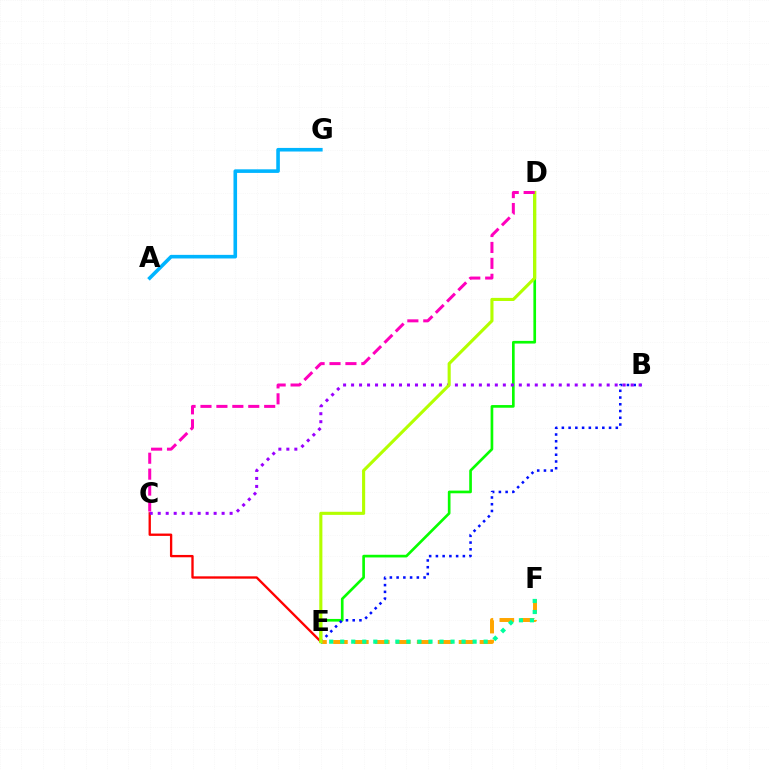{('C', 'E'): [{'color': '#ff0000', 'line_style': 'solid', 'thickness': 1.68}], ('D', 'E'): [{'color': '#08ff00', 'line_style': 'solid', 'thickness': 1.92}, {'color': '#b3ff00', 'line_style': 'solid', 'thickness': 2.24}], ('B', 'E'): [{'color': '#0010ff', 'line_style': 'dotted', 'thickness': 1.83}], ('A', 'G'): [{'color': '#00b5ff', 'line_style': 'solid', 'thickness': 2.59}], ('E', 'F'): [{'color': '#ffa500', 'line_style': 'dashed', 'thickness': 2.84}, {'color': '#00ff9d', 'line_style': 'dotted', 'thickness': 3.0}], ('B', 'C'): [{'color': '#9b00ff', 'line_style': 'dotted', 'thickness': 2.17}], ('C', 'D'): [{'color': '#ff00bd', 'line_style': 'dashed', 'thickness': 2.16}]}